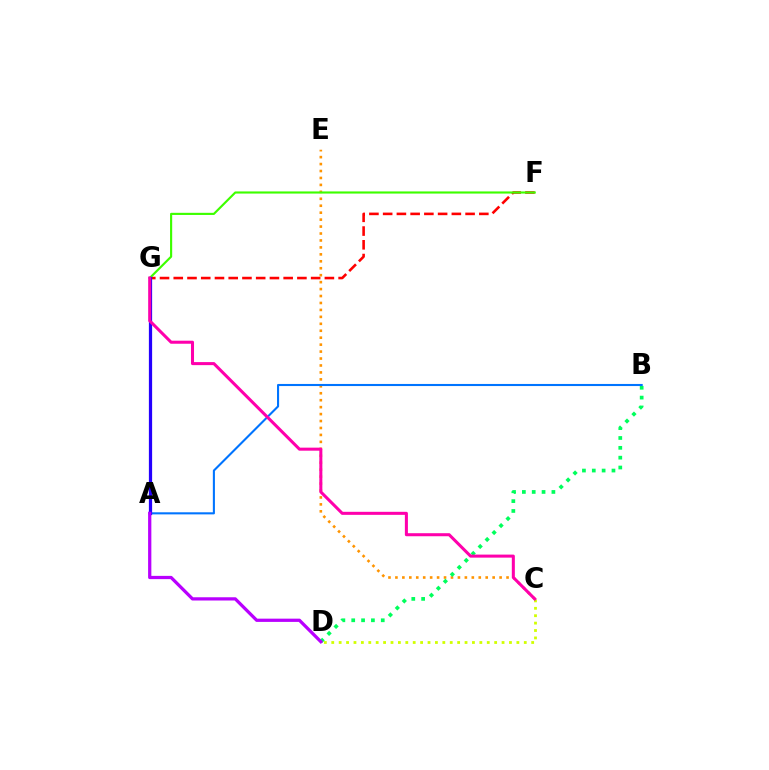{('F', 'G'): [{'color': '#ff0000', 'line_style': 'dashed', 'thickness': 1.87}, {'color': '#3dff00', 'line_style': 'solid', 'thickness': 1.54}], ('A', 'G'): [{'color': '#00fff6', 'line_style': 'dashed', 'thickness': 2.16}, {'color': '#2500ff', 'line_style': 'solid', 'thickness': 2.33}], ('C', 'D'): [{'color': '#d1ff00', 'line_style': 'dotted', 'thickness': 2.01}], ('C', 'E'): [{'color': '#ff9400', 'line_style': 'dotted', 'thickness': 1.89}], ('B', 'D'): [{'color': '#00ff5c', 'line_style': 'dotted', 'thickness': 2.68}], ('A', 'B'): [{'color': '#0074ff', 'line_style': 'solid', 'thickness': 1.51}], ('C', 'G'): [{'color': '#ff00ac', 'line_style': 'solid', 'thickness': 2.19}], ('A', 'D'): [{'color': '#b900ff', 'line_style': 'solid', 'thickness': 2.34}]}